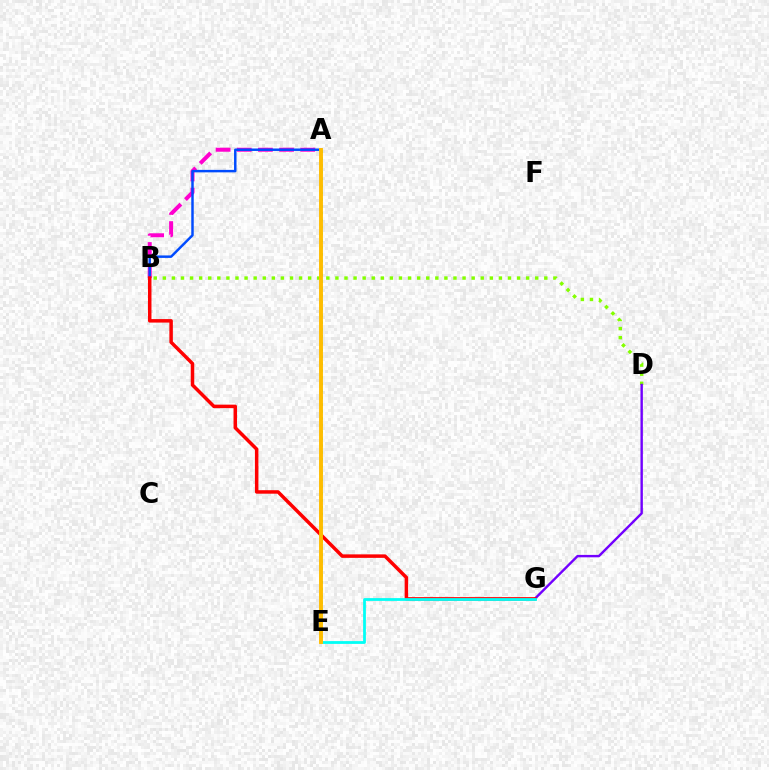{('B', 'D'): [{'color': '#84ff00', 'line_style': 'dotted', 'thickness': 2.47}], ('A', 'B'): [{'color': '#ff00cf', 'line_style': 'dashed', 'thickness': 2.87}, {'color': '#004bff', 'line_style': 'solid', 'thickness': 1.78}], ('D', 'G'): [{'color': '#7200ff', 'line_style': 'solid', 'thickness': 1.73}], ('B', 'G'): [{'color': '#ff0000', 'line_style': 'solid', 'thickness': 2.51}], ('A', 'E'): [{'color': '#00ff39', 'line_style': 'dotted', 'thickness': 1.86}, {'color': '#ffbd00', 'line_style': 'solid', 'thickness': 2.8}], ('E', 'G'): [{'color': '#00fff6', 'line_style': 'solid', 'thickness': 2.0}]}